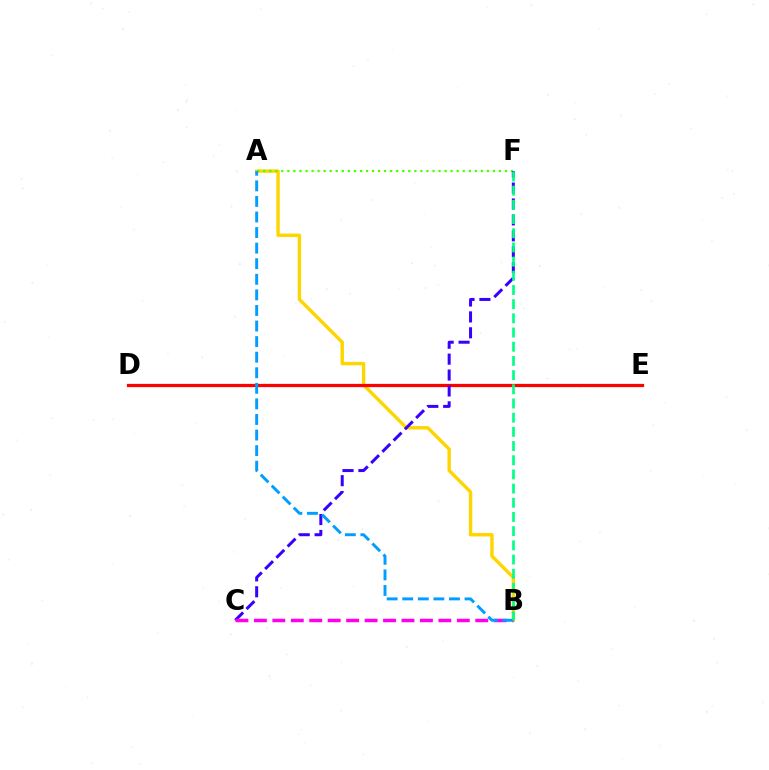{('A', 'B'): [{'color': '#ffd500', 'line_style': 'solid', 'thickness': 2.45}, {'color': '#009eff', 'line_style': 'dashed', 'thickness': 2.12}], ('A', 'F'): [{'color': '#4fff00', 'line_style': 'dotted', 'thickness': 1.64}], ('D', 'E'): [{'color': '#ff0000', 'line_style': 'solid', 'thickness': 2.33}], ('C', 'F'): [{'color': '#3700ff', 'line_style': 'dashed', 'thickness': 2.16}], ('B', 'C'): [{'color': '#ff00ed', 'line_style': 'dashed', 'thickness': 2.51}], ('B', 'F'): [{'color': '#00ff86', 'line_style': 'dashed', 'thickness': 1.93}]}